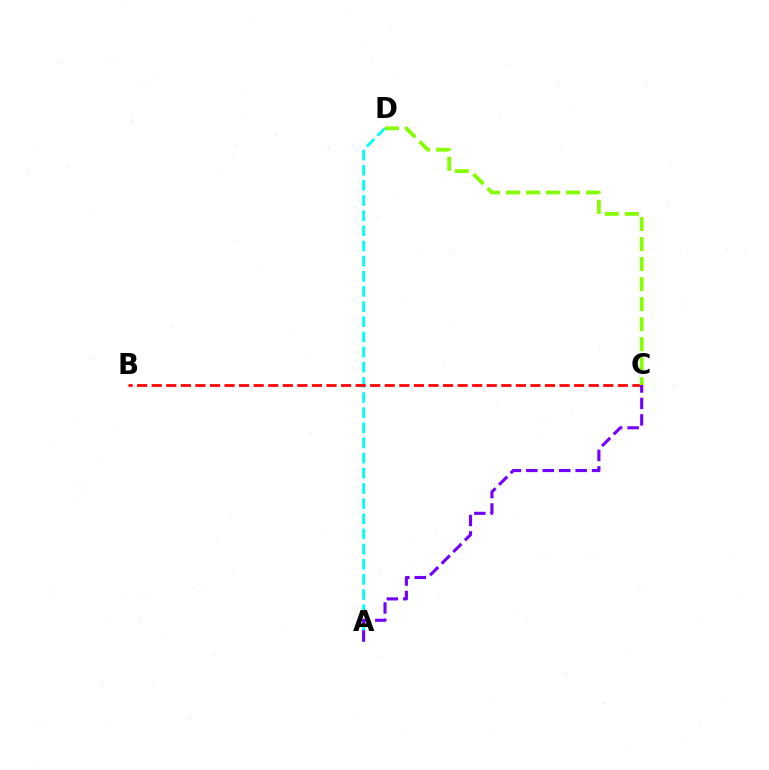{('A', 'D'): [{'color': '#00fff6', 'line_style': 'dashed', 'thickness': 2.06}], ('B', 'C'): [{'color': '#ff0000', 'line_style': 'dashed', 'thickness': 1.98}], ('C', 'D'): [{'color': '#84ff00', 'line_style': 'dashed', 'thickness': 2.72}], ('A', 'C'): [{'color': '#7200ff', 'line_style': 'dashed', 'thickness': 2.23}]}